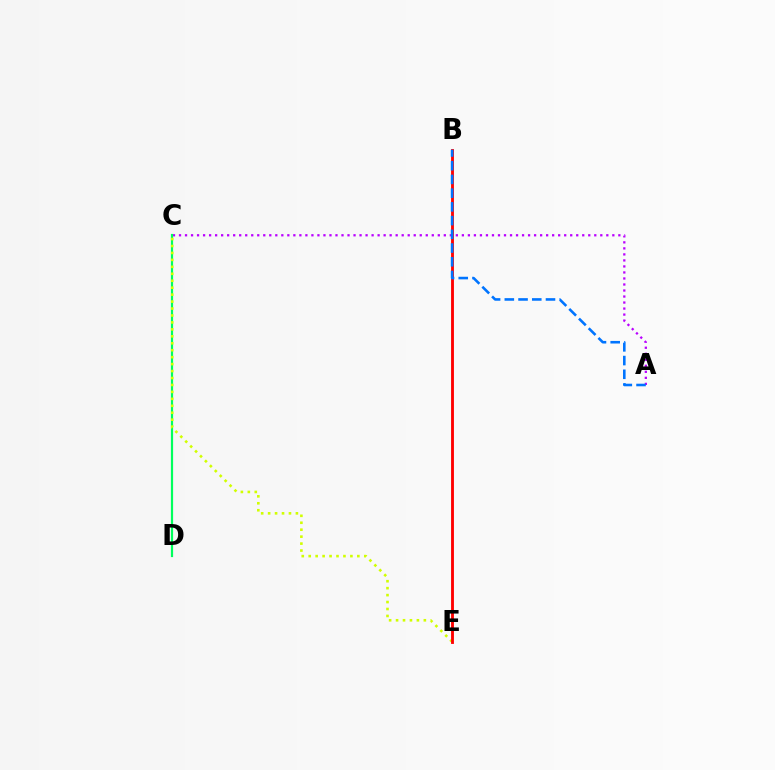{('A', 'C'): [{'color': '#b900ff', 'line_style': 'dotted', 'thickness': 1.64}], ('C', 'D'): [{'color': '#00ff5c', 'line_style': 'solid', 'thickness': 1.58}], ('C', 'E'): [{'color': '#d1ff00', 'line_style': 'dotted', 'thickness': 1.89}], ('B', 'E'): [{'color': '#ff0000', 'line_style': 'solid', 'thickness': 2.05}], ('A', 'B'): [{'color': '#0074ff', 'line_style': 'dashed', 'thickness': 1.86}]}